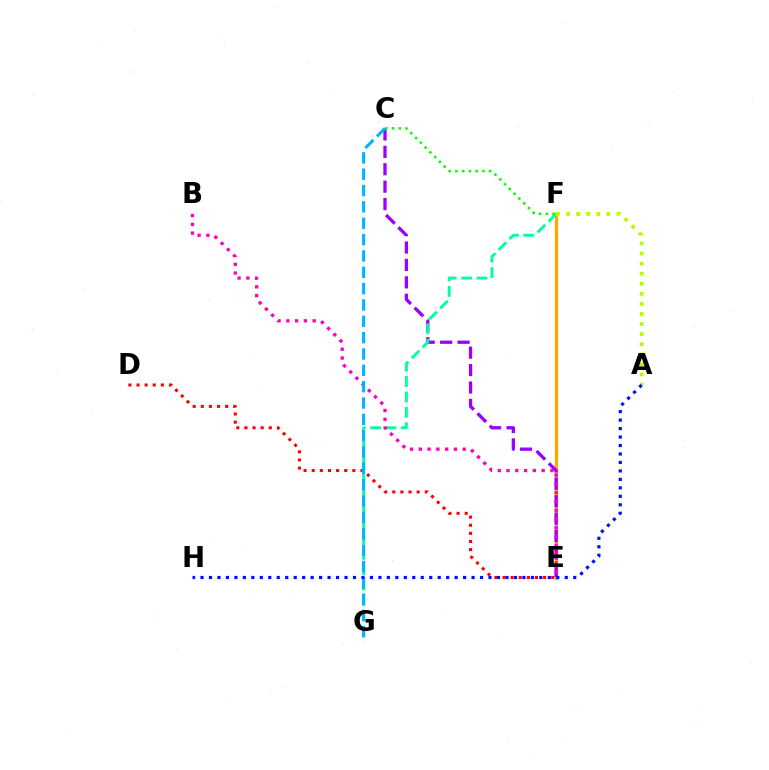{('E', 'F'): [{'color': '#ffa500', 'line_style': 'solid', 'thickness': 2.36}], ('D', 'E'): [{'color': '#ff0000', 'line_style': 'dotted', 'thickness': 2.21}], ('C', 'E'): [{'color': '#9b00ff', 'line_style': 'dashed', 'thickness': 2.37}], ('F', 'G'): [{'color': '#00ff9d', 'line_style': 'dashed', 'thickness': 2.09}], ('C', 'F'): [{'color': '#08ff00', 'line_style': 'dotted', 'thickness': 1.84}], ('B', 'E'): [{'color': '#ff00bd', 'line_style': 'dotted', 'thickness': 2.39}], ('C', 'G'): [{'color': '#00b5ff', 'line_style': 'dashed', 'thickness': 2.22}], ('A', 'F'): [{'color': '#b3ff00', 'line_style': 'dotted', 'thickness': 2.74}], ('A', 'H'): [{'color': '#0010ff', 'line_style': 'dotted', 'thickness': 2.3}]}